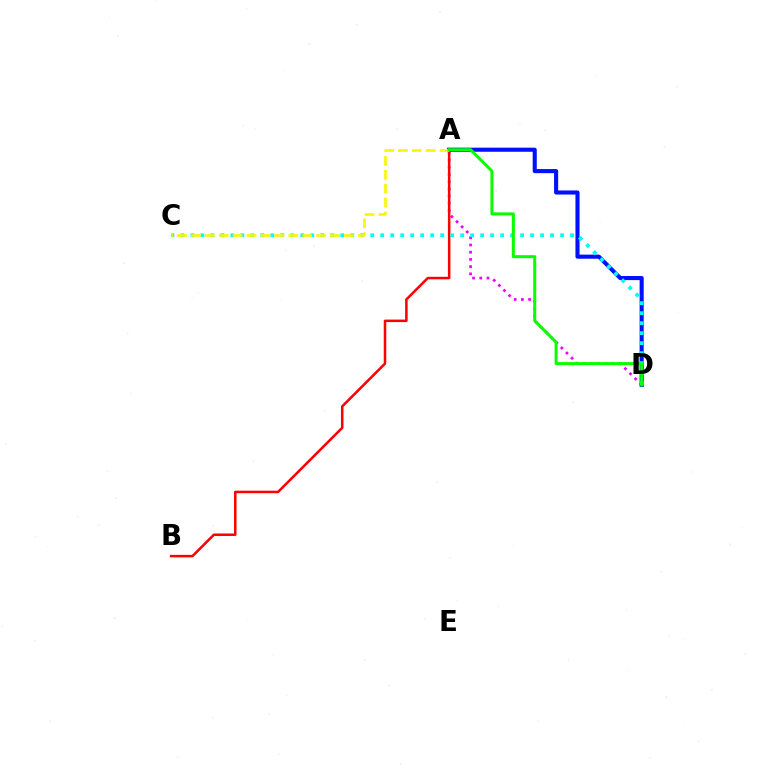{('A', 'D'): [{'color': '#ee00ff', 'line_style': 'dotted', 'thickness': 1.96}, {'color': '#0010ff', 'line_style': 'solid', 'thickness': 2.95}, {'color': '#08ff00', 'line_style': 'solid', 'thickness': 2.17}], ('A', 'B'): [{'color': '#ff0000', 'line_style': 'solid', 'thickness': 1.81}], ('C', 'D'): [{'color': '#00fff6', 'line_style': 'dotted', 'thickness': 2.71}], ('A', 'C'): [{'color': '#fcf500', 'line_style': 'dashed', 'thickness': 1.89}]}